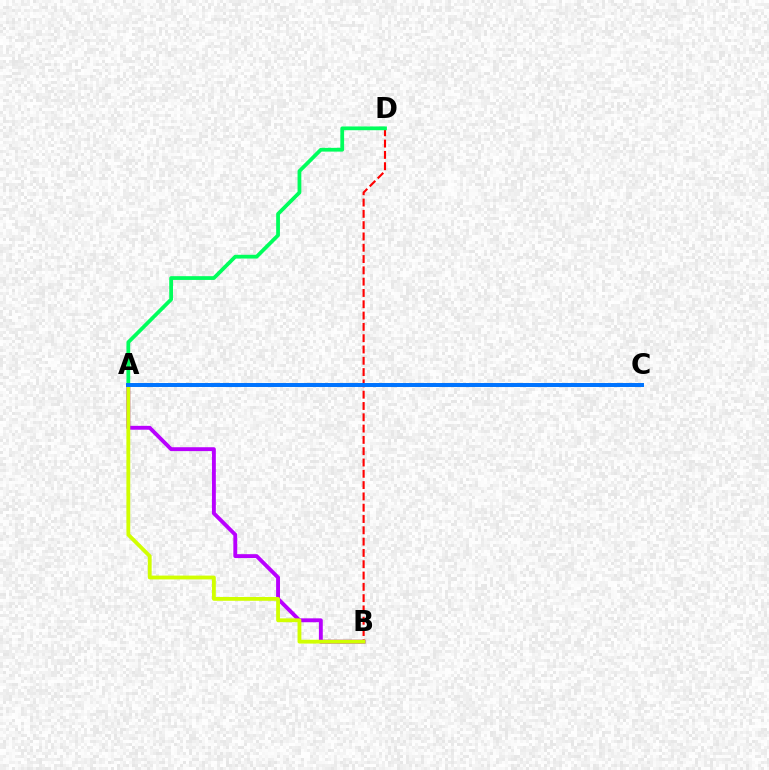{('A', 'B'): [{'color': '#b900ff', 'line_style': 'solid', 'thickness': 2.79}, {'color': '#d1ff00', 'line_style': 'solid', 'thickness': 2.75}], ('B', 'D'): [{'color': '#ff0000', 'line_style': 'dashed', 'thickness': 1.54}], ('A', 'D'): [{'color': '#00ff5c', 'line_style': 'solid', 'thickness': 2.71}], ('A', 'C'): [{'color': '#0074ff', 'line_style': 'solid', 'thickness': 2.86}]}